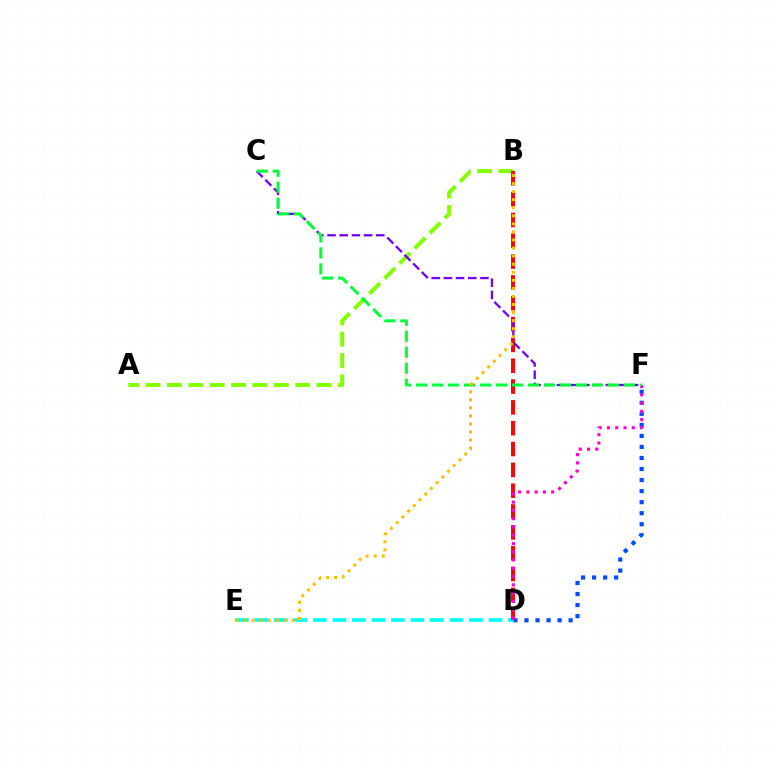{('A', 'B'): [{'color': '#84ff00', 'line_style': 'dashed', 'thickness': 2.9}], ('D', 'E'): [{'color': '#00fff6', 'line_style': 'dashed', 'thickness': 2.65}], ('B', 'D'): [{'color': '#ff0000', 'line_style': 'dashed', 'thickness': 2.83}], ('D', 'F'): [{'color': '#004bff', 'line_style': 'dotted', 'thickness': 3.0}, {'color': '#ff00cf', 'line_style': 'dotted', 'thickness': 2.25}], ('C', 'F'): [{'color': '#7200ff', 'line_style': 'dashed', 'thickness': 1.66}, {'color': '#00ff39', 'line_style': 'dashed', 'thickness': 2.17}], ('B', 'E'): [{'color': '#ffbd00', 'line_style': 'dotted', 'thickness': 2.19}]}